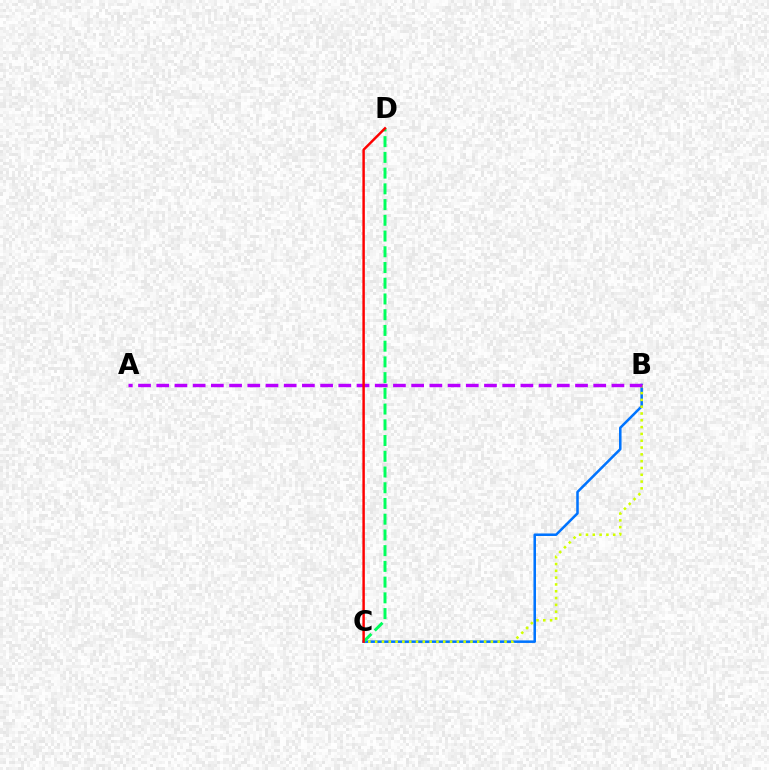{('B', 'C'): [{'color': '#0074ff', 'line_style': 'solid', 'thickness': 1.82}, {'color': '#d1ff00', 'line_style': 'dotted', 'thickness': 1.85}], ('C', 'D'): [{'color': '#00ff5c', 'line_style': 'dashed', 'thickness': 2.14}, {'color': '#ff0000', 'line_style': 'solid', 'thickness': 1.77}], ('A', 'B'): [{'color': '#b900ff', 'line_style': 'dashed', 'thickness': 2.47}]}